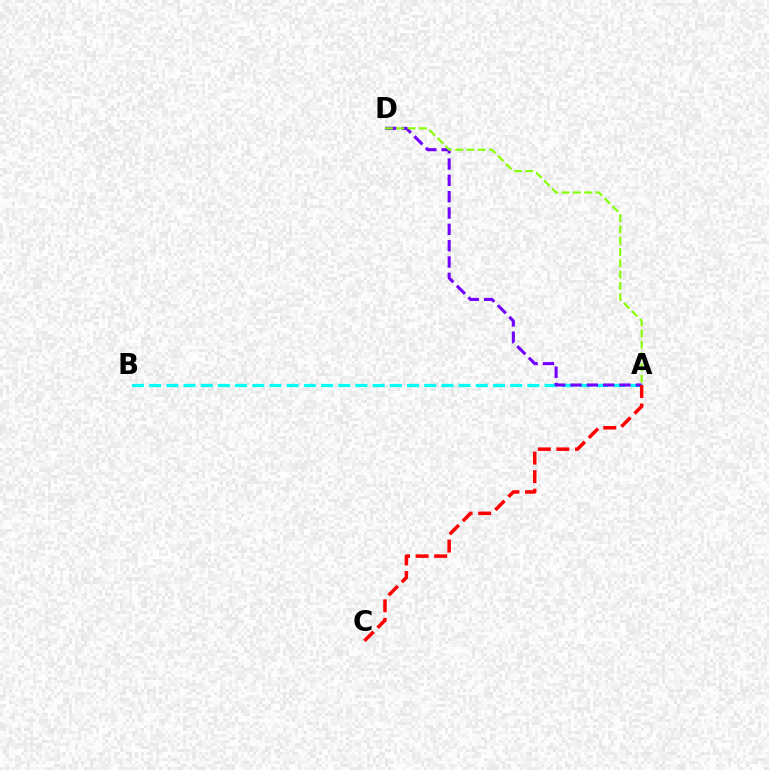{('A', 'B'): [{'color': '#00fff6', 'line_style': 'dashed', 'thickness': 2.34}], ('A', 'D'): [{'color': '#7200ff', 'line_style': 'dashed', 'thickness': 2.22}, {'color': '#84ff00', 'line_style': 'dashed', 'thickness': 1.53}], ('A', 'C'): [{'color': '#ff0000', 'line_style': 'dashed', 'thickness': 2.52}]}